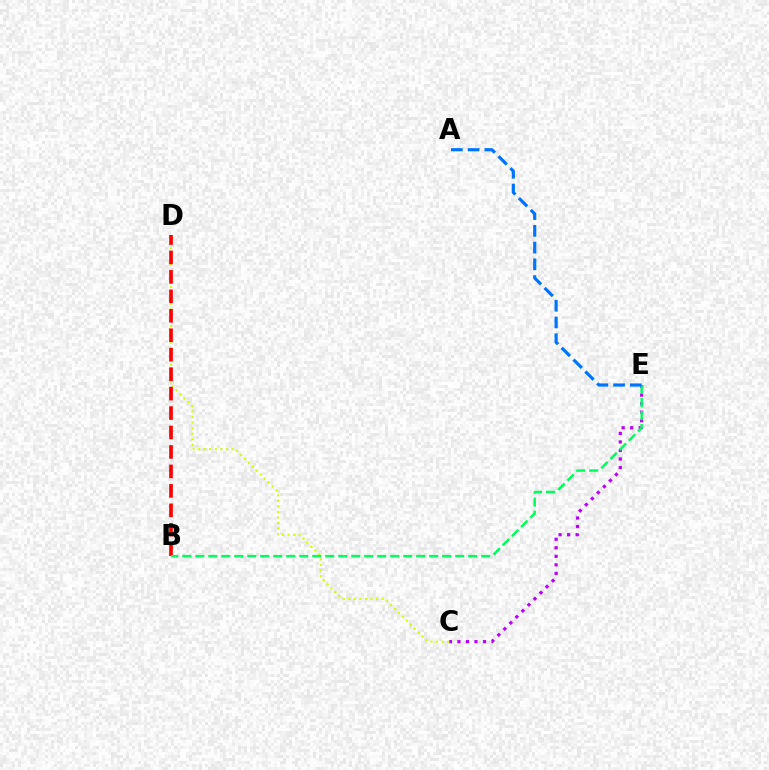{('C', 'E'): [{'color': '#b900ff', 'line_style': 'dotted', 'thickness': 2.32}], ('C', 'D'): [{'color': '#d1ff00', 'line_style': 'dotted', 'thickness': 1.51}], ('B', 'D'): [{'color': '#ff0000', 'line_style': 'dashed', 'thickness': 2.64}], ('B', 'E'): [{'color': '#00ff5c', 'line_style': 'dashed', 'thickness': 1.77}], ('A', 'E'): [{'color': '#0074ff', 'line_style': 'dashed', 'thickness': 2.27}]}